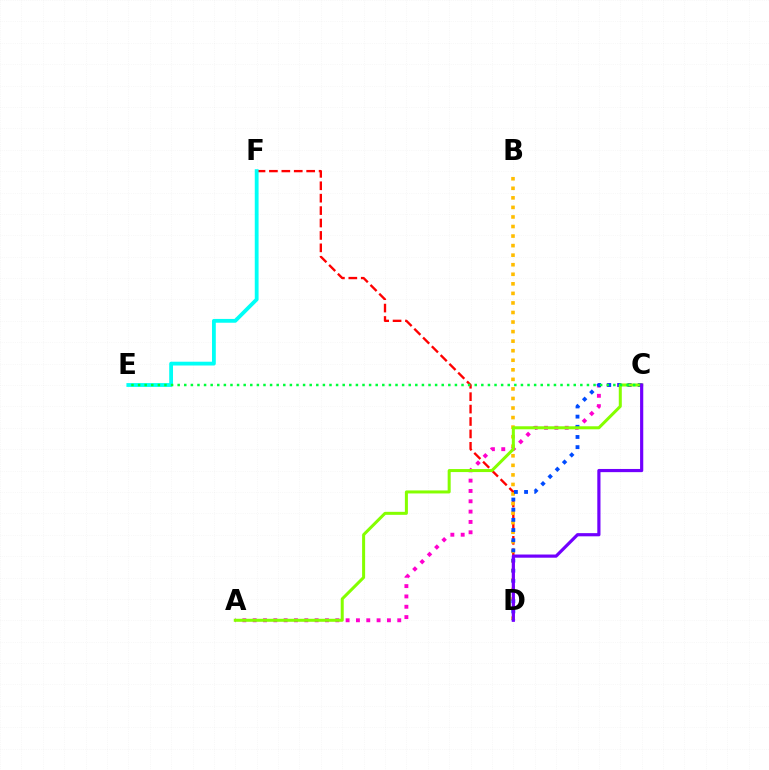{('D', 'F'): [{'color': '#ff0000', 'line_style': 'dashed', 'thickness': 1.69}], ('B', 'D'): [{'color': '#ffbd00', 'line_style': 'dotted', 'thickness': 2.6}], ('A', 'C'): [{'color': '#ff00cf', 'line_style': 'dotted', 'thickness': 2.81}, {'color': '#84ff00', 'line_style': 'solid', 'thickness': 2.17}], ('E', 'F'): [{'color': '#00fff6', 'line_style': 'solid', 'thickness': 2.74}], ('C', 'D'): [{'color': '#004bff', 'line_style': 'dotted', 'thickness': 2.76}, {'color': '#7200ff', 'line_style': 'solid', 'thickness': 2.29}], ('C', 'E'): [{'color': '#00ff39', 'line_style': 'dotted', 'thickness': 1.79}]}